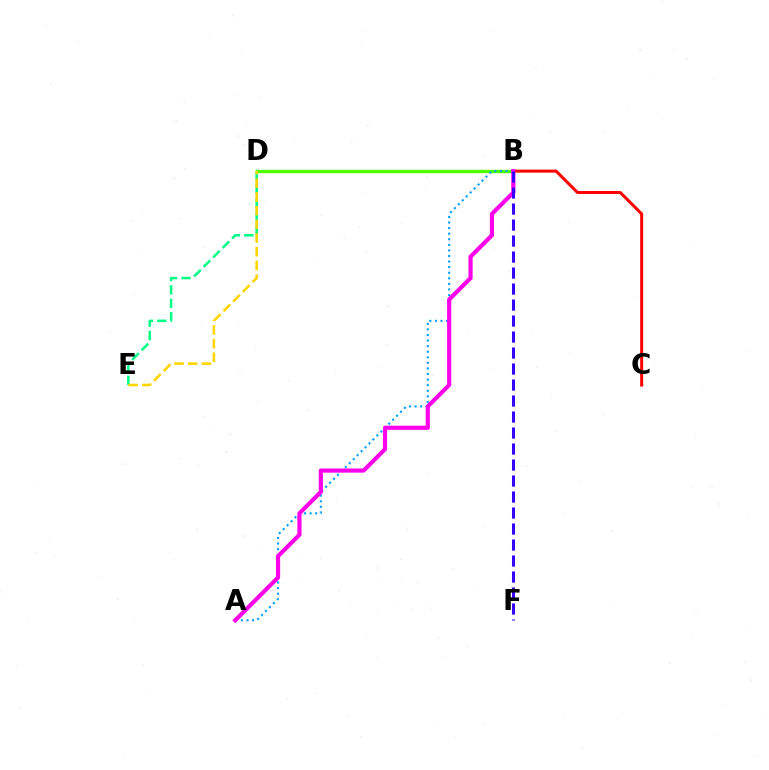{('B', 'D'): [{'color': '#4fff00', 'line_style': 'solid', 'thickness': 2.44}], ('A', 'B'): [{'color': '#009eff', 'line_style': 'dotted', 'thickness': 1.52}, {'color': '#ff00ed', 'line_style': 'solid', 'thickness': 3.0}], ('B', 'C'): [{'color': '#ff0000', 'line_style': 'solid', 'thickness': 2.17}], ('B', 'F'): [{'color': '#3700ff', 'line_style': 'dashed', 'thickness': 2.17}], ('D', 'E'): [{'color': '#00ff86', 'line_style': 'dashed', 'thickness': 1.82}, {'color': '#ffd500', 'line_style': 'dashed', 'thickness': 1.86}]}